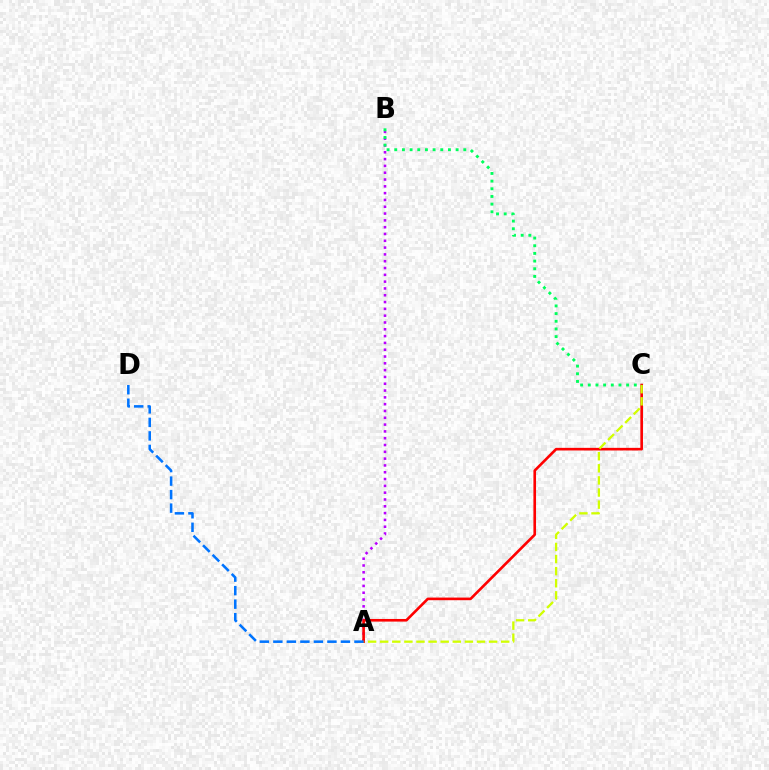{('A', 'B'): [{'color': '#b900ff', 'line_style': 'dotted', 'thickness': 1.85}], ('A', 'C'): [{'color': '#ff0000', 'line_style': 'solid', 'thickness': 1.89}, {'color': '#d1ff00', 'line_style': 'dashed', 'thickness': 1.64}], ('A', 'D'): [{'color': '#0074ff', 'line_style': 'dashed', 'thickness': 1.84}], ('B', 'C'): [{'color': '#00ff5c', 'line_style': 'dotted', 'thickness': 2.08}]}